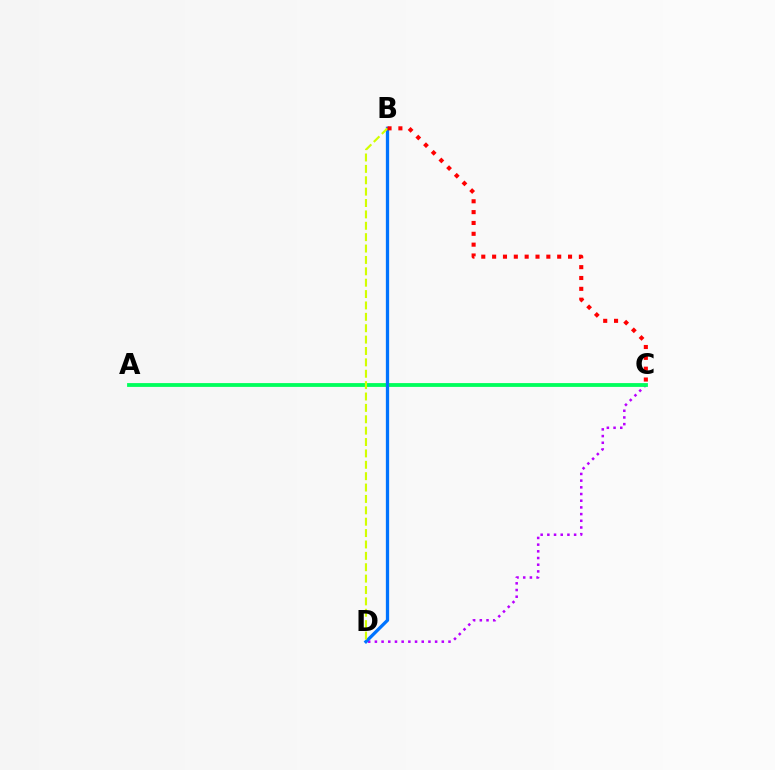{('C', 'D'): [{'color': '#b900ff', 'line_style': 'dotted', 'thickness': 1.82}], ('A', 'C'): [{'color': '#00ff5c', 'line_style': 'solid', 'thickness': 2.75}], ('B', 'D'): [{'color': '#0074ff', 'line_style': 'solid', 'thickness': 2.36}, {'color': '#d1ff00', 'line_style': 'dashed', 'thickness': 1.55}], ('B', 'C'): [{'color': '#ff0000', 'line_style': 'dotted', 'thickness': 2.95}]}